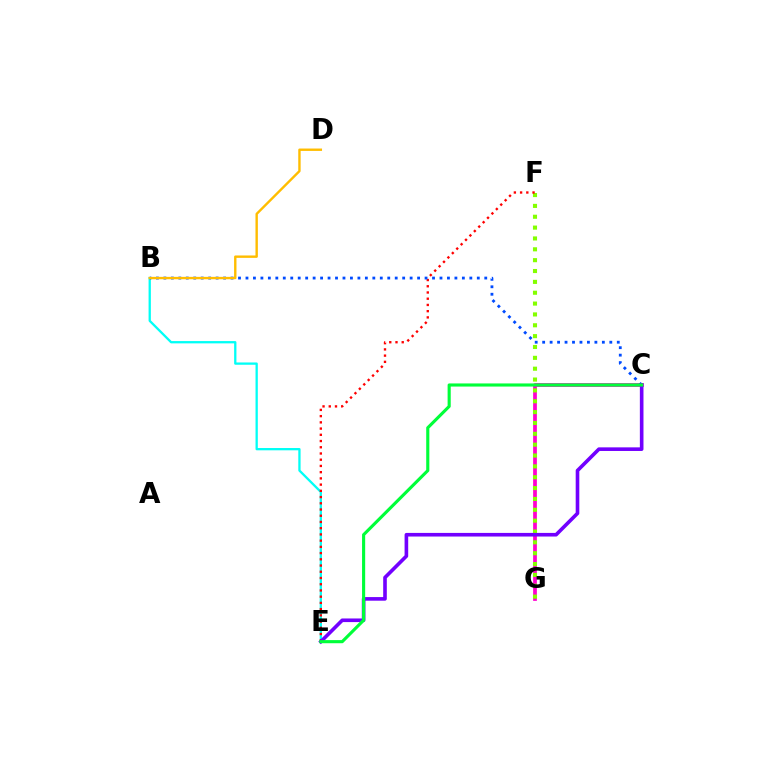{('C', 'G'): [{'color': '#ff00cf', 'line_style': 'solid', 'thickness': 2.69}], ('B', 'E'): [{'color': '#00fff6', 'line_style': 'solid', 'thickness': 1.65}], ('F', 'G'): [{'color': '#84ff00', 'line_style': 'dotted', 'thickness': 2.95}], ('E', 'F'): [{'color': '#ff0000', 'line_style': 'dotted', 'thickness': 1.69}], ('B', 'C'): [{'color': '#004bff', 'line_style': 'dotted', 'thickness': 2.03}], ('C', 'E'): [{'color': '#7200ff', 'line_style': 'solid', 'thickness': 2.61}, {'color': '#00ff39', 'line_style': 'solid', 'thickness': 2.25}], ('B', 'D'): [{'color': '#ffbd00', 'line_style': 'solid', 'thickness': 1.72}]}